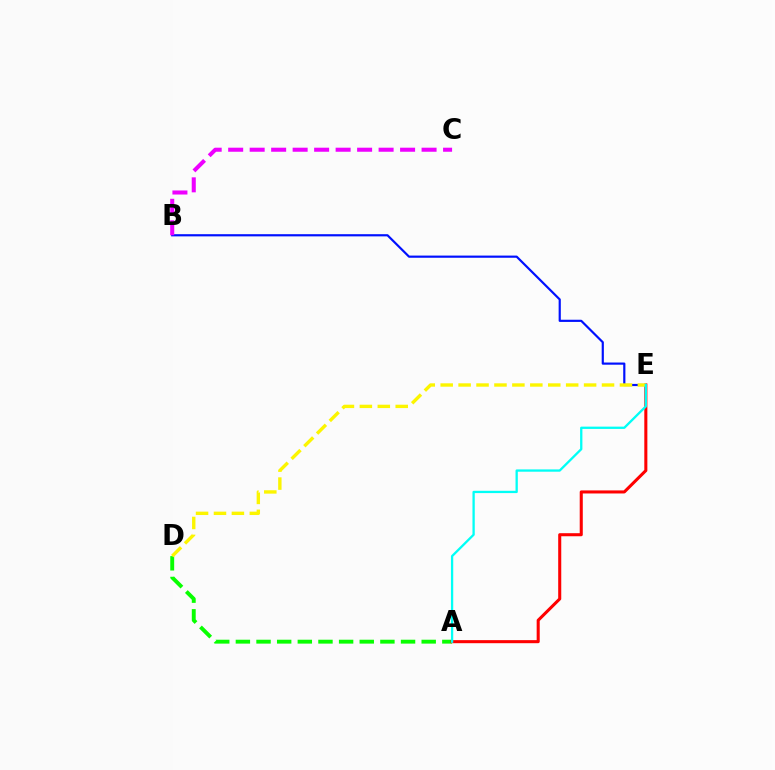{('A', 'D'): [{'color': '#08ff00', 'line_style': 'dashed', 'thickness': 2.8}], ('A', 'E'): [{'color': '#ff0000', 'line_style': 'solid', 'thickness': 2.2}, {'color': '#00fff6', 'line_style': 'solid', 'thickness': 1.65}], ('B', 'E'): [{'color': '#0010ff', 'line_style': 'solid', 'thickness': 1.57}], ('B', 'C'): [{'color': '#ee00ff', 'line_style': 'dashed', 'thickness': 2.92}], ('D', 'E'): [{'color': '#fcf500', 'line_style': 'dashed', 'thickness': 2.44}]}